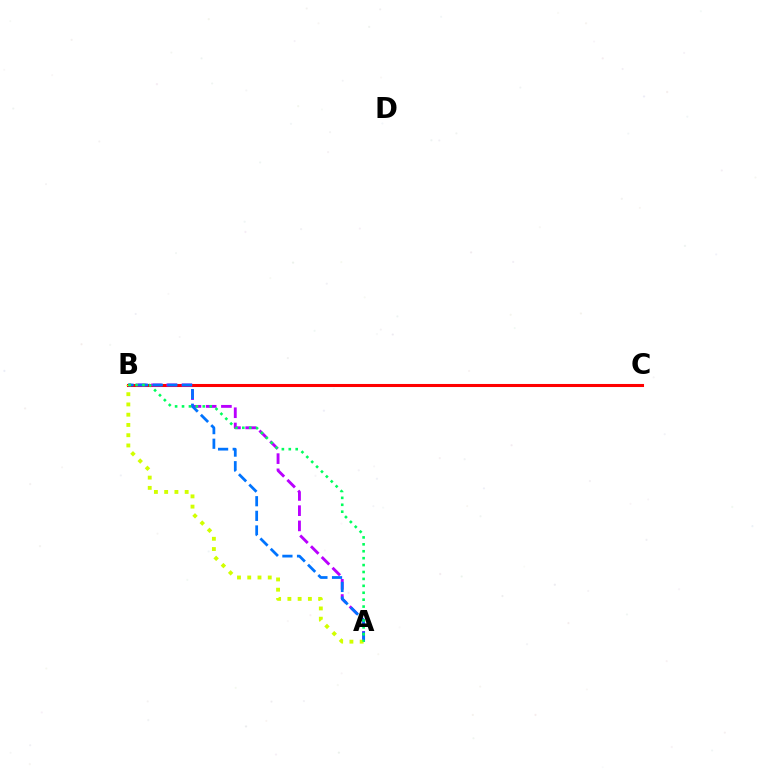{('B', 'C'): [{'color': '#ff0000', 'line_style': 'solid', 'thickness': 2.21}], ('A', 'B'): [{'color': '#b900ff', 'line_style': 'dashed', 'thickness': 2.07}, {'color': '#0074ff', 'line_style': 'dashed', 'thickness': 1.99}, {'color': '#d1ff00', 'line_style': 'dotted', 'thickness': 2.79}, {'color': '#00ff5c', 'line_style': 'dotted', 'thickness': 1.88}]}